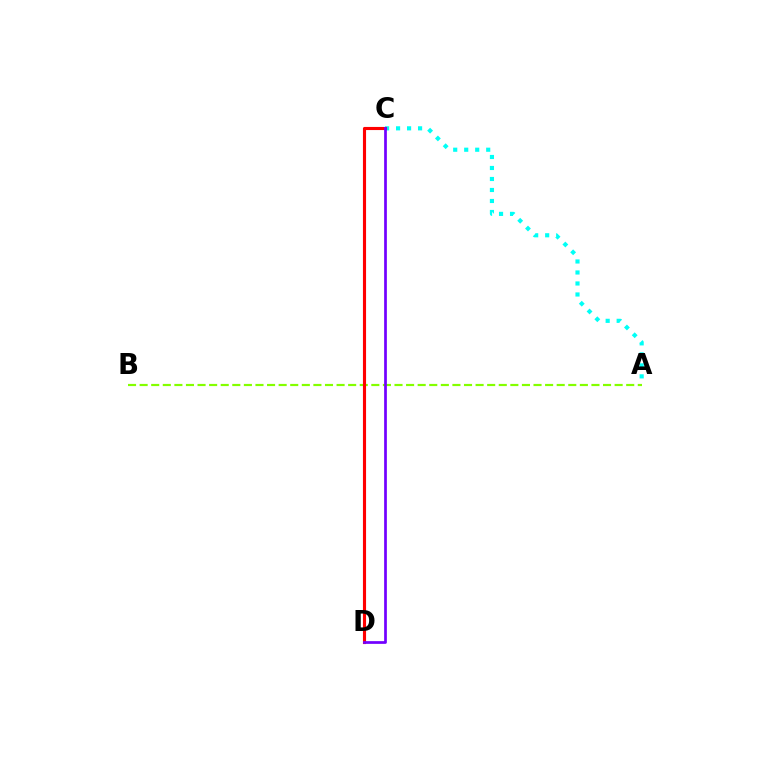{('A', 'B'): [{'color': '#84ff00', 'line_style': 'dashed', 'thickness': 1.57}], ('A', 'C'): [{'color': '#00fff6', 'line_style': 'dotted', 'thickness': 2.99}], ('C', 'D'): [{'color': '#ff0000', 'line_style': 'solid', 'thickness': 2.25}, {'color': '#7200ff', 'line_style': 'solid', 'thickness': 1.96}]}